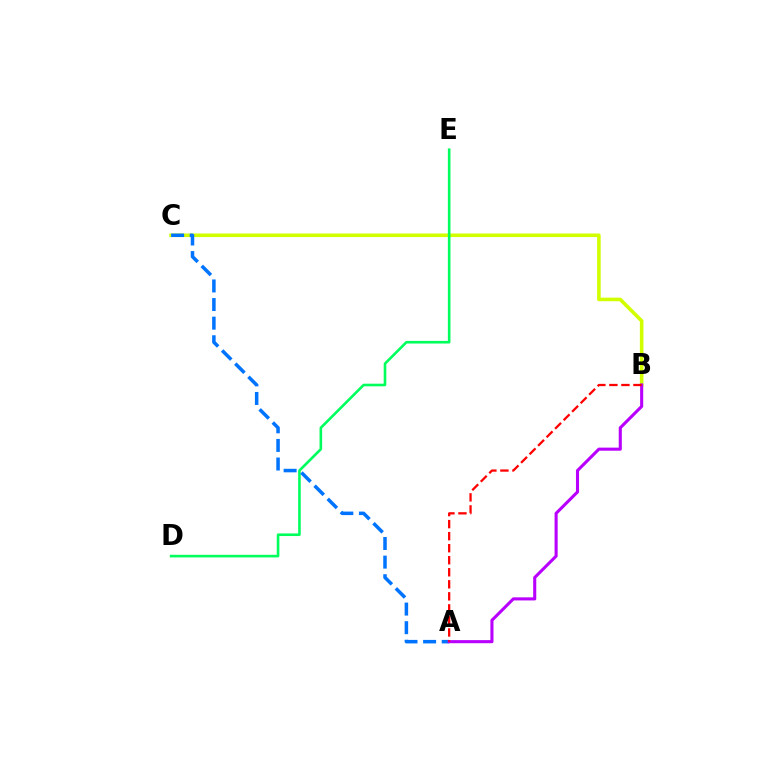{('B', 'C'): [{'color': '#d1ff00', 'line_style': 'solid', 'thickness': 2.58}], ('D', 'E'): [{'color': '#00ff5c', 'line_style': 'solid', 'thickness': 1.88}], ('A', 'C'): [{'color': '#0074ff', 'line_style': 'dashed', 'thickness': 2.53}], ('A', 'B'): [{'color': '#b900ff', 'line_style': 'solid', 'thickness': 2.22}, {'color': '#ff0000', 'line_style': 'dashed', 'thickness': 1.63}]}